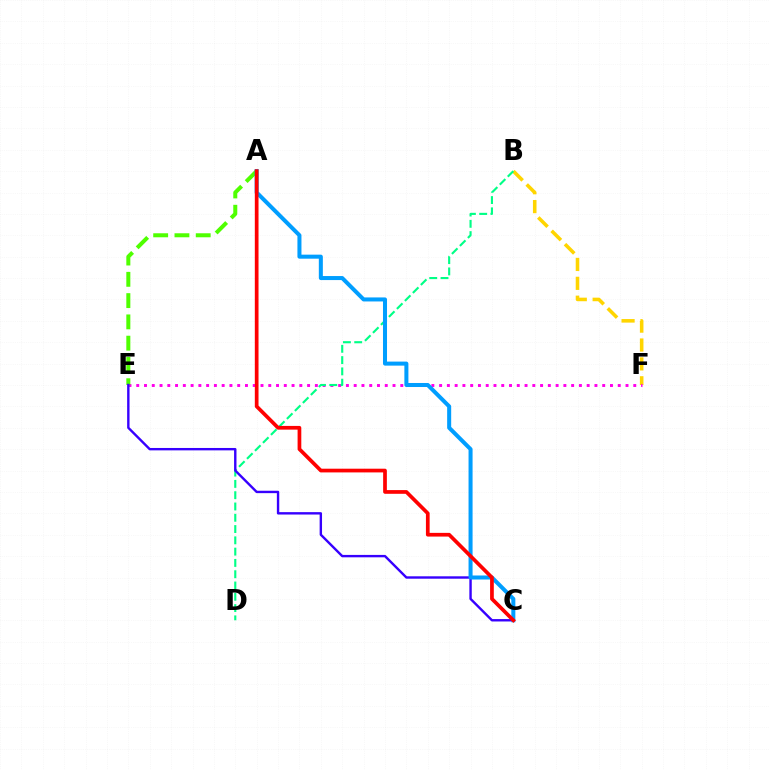{('B', 'F'): [{'color': '#ffd500', 'line_style': 'dashed', 'thickness': 2.57}], ('E', 'F'): [{'color': '#ff00ed', 'line_style': 'dotted', 'thickness': 2.11}], ('B', 'D'): [{'color': '#00ff86', 'line_style': 'dashed', 'thickness': 1.53}], ('A', 'E'): [{'color': '#4fff00', 'line_style': 'dashed', 'thickness': 2.89}], ('C', 'E'): [{'color': '#3700ff', 'line_style': 'solid', 'thickness': 1.73}], ('A', 'C'): [{'color': '#009eff', 'line_style': 'solid', 'thickness': 2.9}, {'color': '#ff0000', 'line_style': 'solid', 'thickness': 2.67}]}